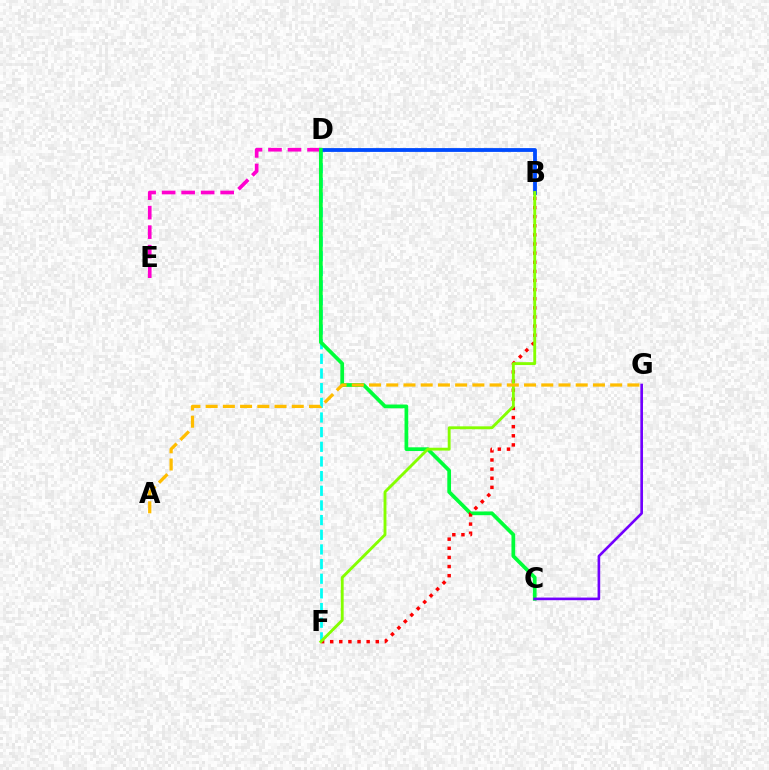{('D', 'E'): [{'color': '#ff00cf', 'line_style': 'dashed', 'thickness': 2.65}], ('D', 'F'): [{'color': '#00fff6', 'line_style': 'dashed', 'thickness': 1.99}], ('B', 'D'): [{'color': '#004bff', 'line_style': 'solid', 'thickness': 2.75}], ('C', 'D'): [{'color': '#00ff39', 'line_style': 'solid', 'thickness': 2.68}], ('B', 'F'): [{'color': '#ff0000', 'line_style': 'dotted', 'thickness': 2.48}, {'color': '#84ff00', 'line_style': 'solid', 'thickness': 2.07}], ('C', 'G'): [{'color': '#7200ff', 'line_style': 'solid', 'thickness': 1.9}], ('A', 'G'): [{'color': '#ffbd00', 'line_style': 'dashed', 'thickness': 2.34}]}